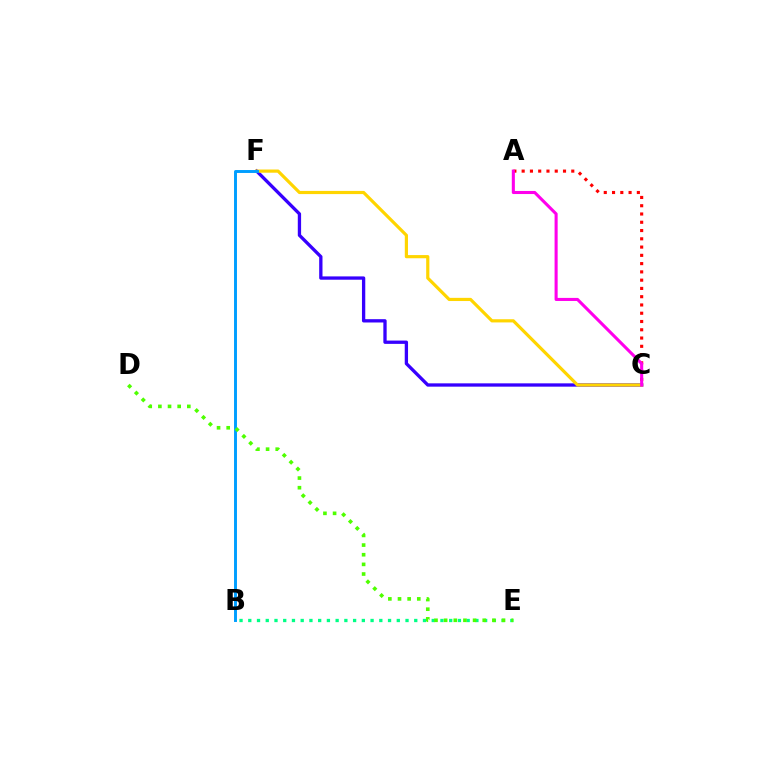{('C', 'F'): [{'color': '#3700ff', 'line_style': 'solid', 'thickness': 2.38}, {'color': '#ffd500', 'line_style': 'solid', 'thickness': 2.29}], ('A', 'C'): [{'color': '#ff0000', 'line_style': 'dotted', 'thickness': 2.25}, {'color': '#ff00ed', 'line_style': 'solid', 'thickness': 2.21}], ('B', 'E'): [{'color': '#00ff86', 'line_style': 'dotted', 'thickness': 2.37}], ('B', 'F'): [{'color': '#009eff', 'line_style': 'solid', 'thickness': 2.11}], ('D', 'E'): [{'color': '#4fff00', 'line_style': 'dotted', 'thickness': 2.62}]}